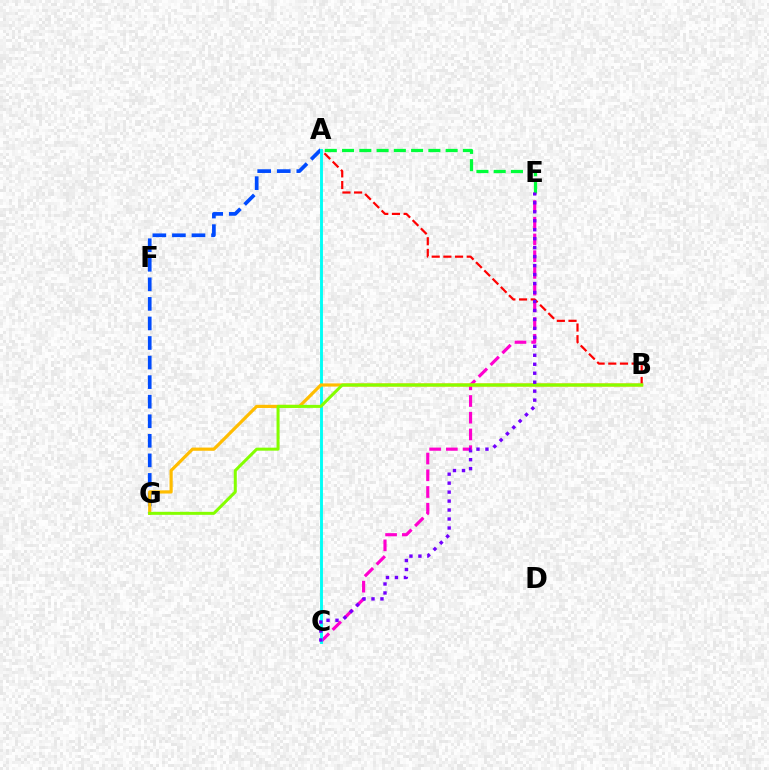{('C', 'E'): [{'color': '#ff00cf', 'line_style': 'dashed', 'thickness': 2.27}, {'color': '#7200ff', 'line_style': 'dotted', 'thickness': 2.44}], ('A', 'G'): [{'color': '#004bff', 'line_style': 'dashed', 'thickness': 2.66}], ('A', 'B'): [{'color': '#ff0000', 'line_style': 'dashed', 'thickness': 1.59}], ('A', 'C'): [{'color': '#00fff6', 'line_style': 'solid', 'thickness': 2.08}], ('B', 'G'): [{'color': '#ffbd00', 'line_style': 'solid', 'thickness': 2.29}, {'color': '#84ff00', 'line_style': 'solid', 'thickness': 2.17}], ('A', 'E'): [{'color': '#00ff39', 'line_style': 'dashed', 'thickness': 2.35}]}